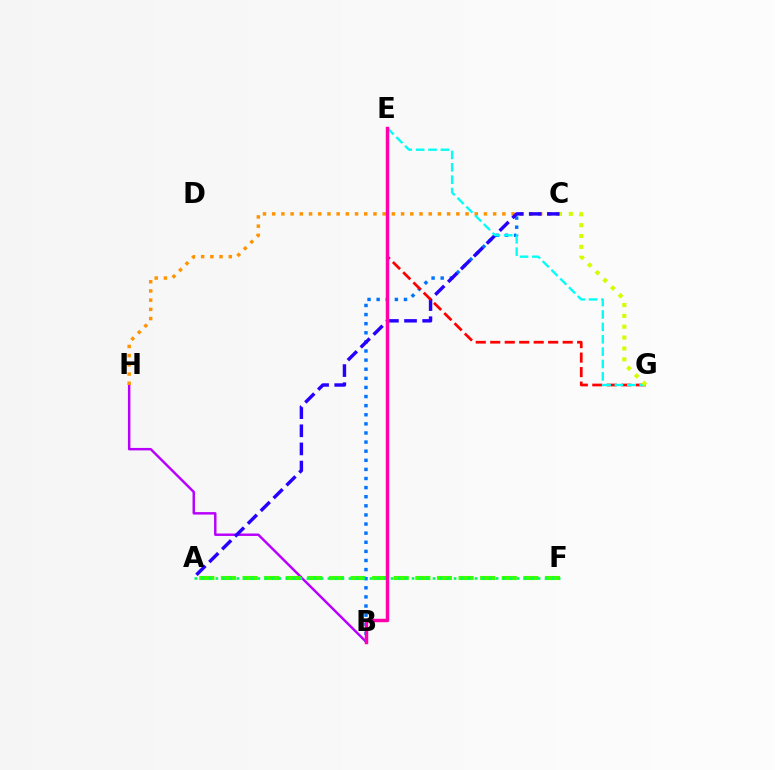{('B', 'H'): [{'color': '#b900ff', 'line_style': 'solid', 'thickness': 1.77}], ('A', 'F'): [{'color': '#3dff00', 'line_style': 'dashed', 'thickness': 2.93}, {'color': '#00ff5c', 'line_style': 'dotted', 'thickness': 1.9}], ('B', 'C'): [{'color': '#0074ff', 'line_style': 'dotted', 'thickness': 2.47}], ('C', 'H'): [{'color': '#ff9400', 'line_style': 'dotted', 'thickness': 2.5}], ('A', 'C'): [{'color': '#2500ff', 'line_style': 'dashed', 'thickness': 2.46}], ('E', 'G'): [{'color': '#ff0000', 'line_style': 'dashed', 'thickness': 1.97}, {'color': '#00fff6', 'line_style': 'dashed', 'thickness': 1.68}], ('B', 'E'): [{'color': '#ff00ac', 'line_style': 'solid', 'thickness': 2.49}], ('C', 'G'): [{'color': '#d1ff00', 'line_style': 'dotted', 'thickness': 2.95}]}